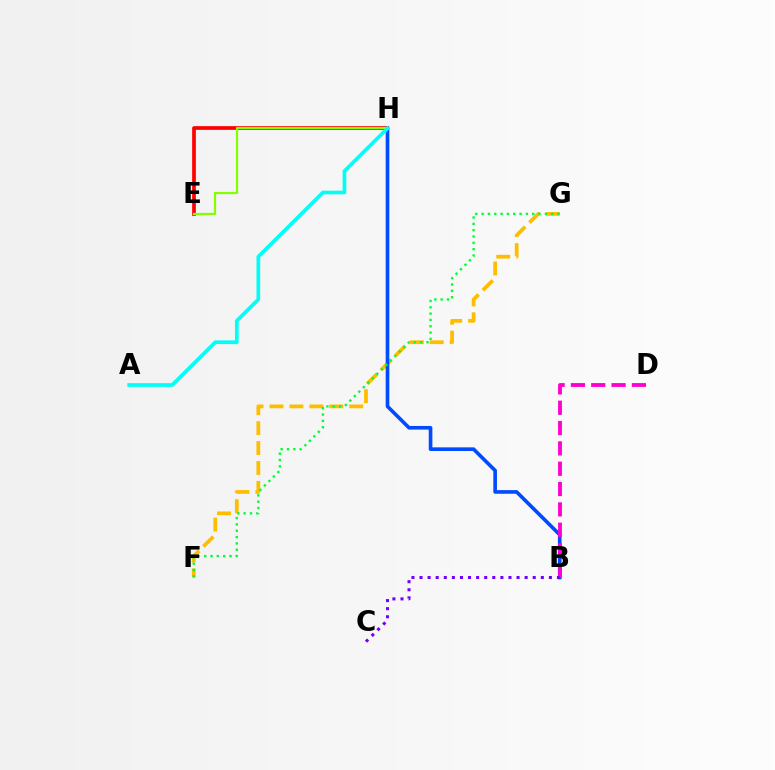{('E', 'H'): [{'color': '#ff0000', 'line_style': 'solid', 'thickness': 2.67}, {'color': '#84ff00', 'line_style': 'solid', 'thickness': 1.6}], ('F', 'G'): [{'color': '#ffbd00', 'line_style': 'dashed', 'thickness': 2.71}, {'color': '#00ff39', 'line_style': 'dotted', 'thickness': 1.72}], ('B', 'H'): [{'color': '#004bff', 'line_style': 'solid', 'thickness': 2.62}], ('B', 'D'): [{'color': '#ff00cf', 'line_style': 'dashed', 'thickness': 2.76}], ('A', 'H'): [{'color': '#00fff6', 'line_style': 'solid', 'thickness': 2.66}], ('B', 'C'): [{'color': '#7200ff', 'line_style': 'dotted', 'thickness': 2.2}]}